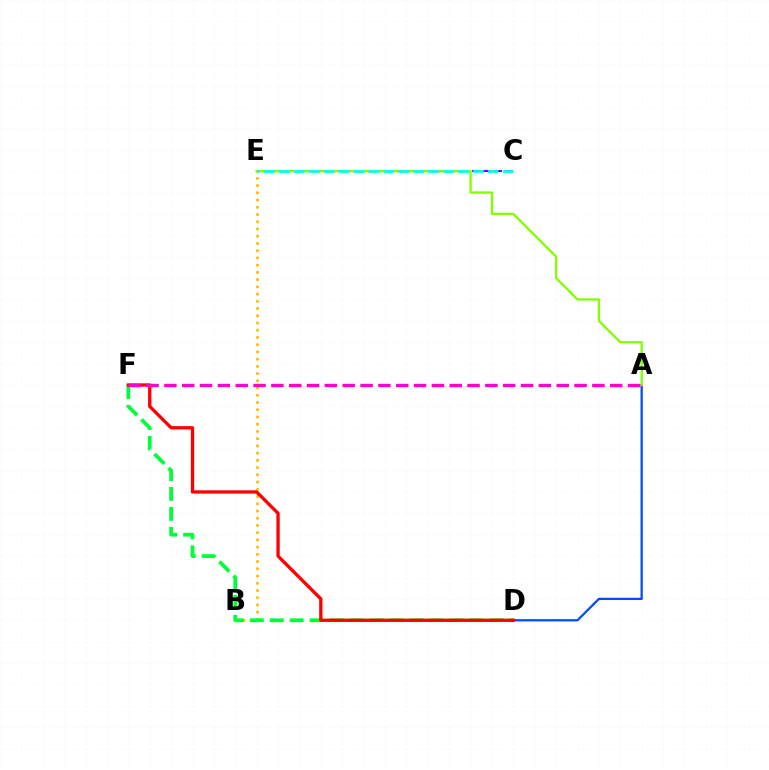{('B', 'E'): [{'color': '#ffbd00', 'line_style': 'dotted', 'thickness': 1.96}], ('D', 'F'): [{'color': '#00ff39', 'line_style': 'dashed', 'thickness': 2.71}, {'color': '#ff0000', 'line_style': 'solid', 'thickness': 2.38}], ('C', 'E'): [{'color': '#7200ff', 'line_style': 'dashed', 'thickness': 1.5}, {'color': '#00fff6', 'line_style': 'dashed', 'thickness': 2.03}], ('A', 'D'): [{'color': '#004bff', 'line_style': 'solid', 'thickness': 1.63}], ('A', 'E'): [{'color': '#84ff00', 'line_style': 'solid', 'thickness': 1.66}], ('A', 'F'): [{'color': '#ff00cf', 'line_style': 'dashed', 'thickness': 2.42}]}